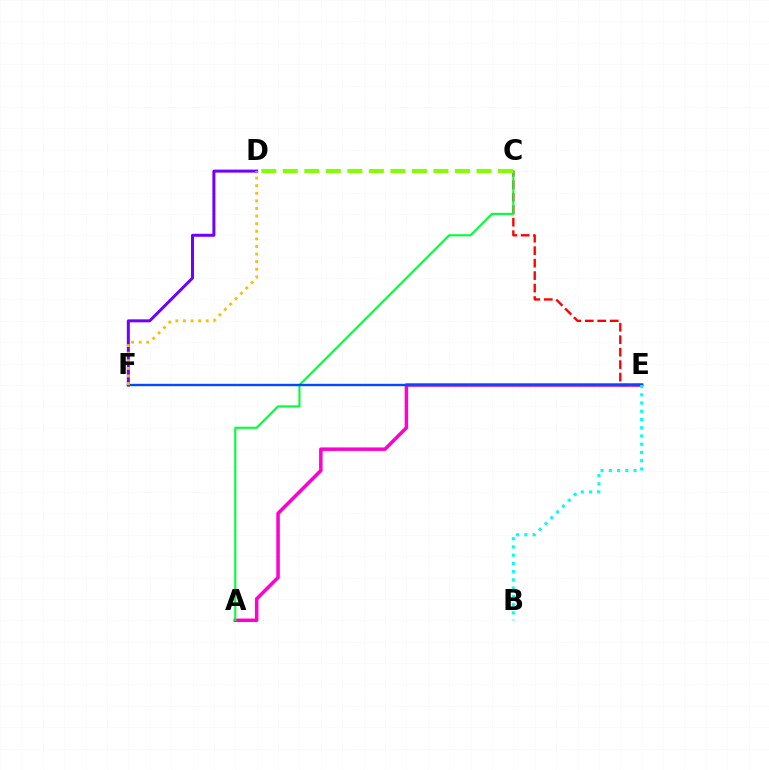{('D', 'F'): [{'color': '#7200ff', 'line_style': 'solid', 'thickness': 2.16}, {'color': '#ffbd00', 'line_style': 'dotted', 'thickness': 2.06}], ('A', 'E'): [{'color': '#ff00cf', 'line_style': 'solid', 'thickness': 2.52}], ('C', 'E'): [{'color': '#ff0000', 'line_style': 'dashed', 'thickness': 1.69}], ('A', 'C'): [{'color': '#00ff39', 'line_style': 'solid', 'thickness': 1.52}], ('E', 'F'): [{'color': '#004bff', 'line_style': 'solid', 'thickness': 1.72}], ('B', 'E'): [{'color': '#00fff6', 'line_style': 'dotted', 'thickness': 2.24}], ('C', 'D'): [{'color': '#84ff00', 'line_style': 'dashed', 'thickness': 2.92}]}